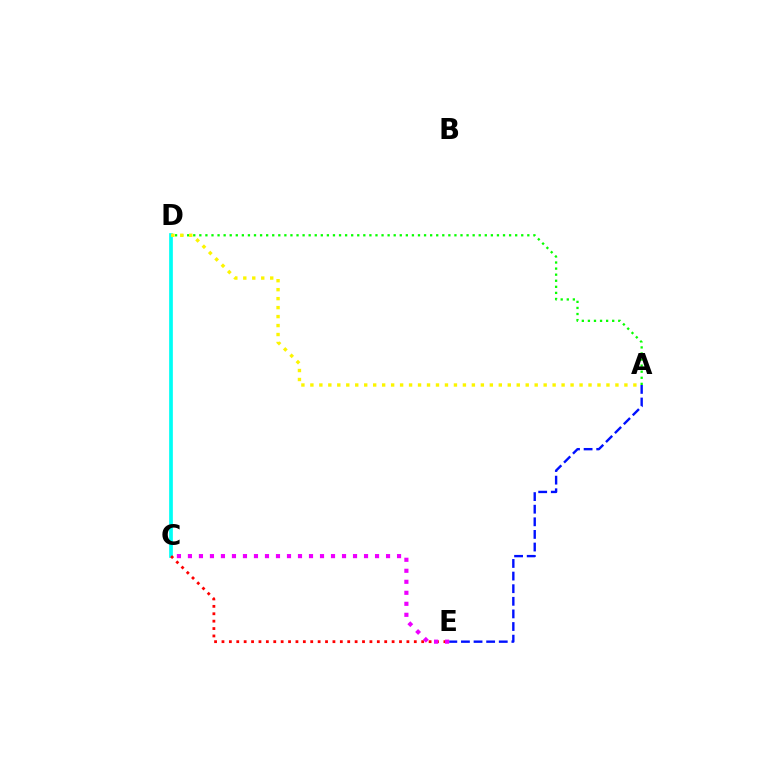{('C', 'D'): [{'color': '#00fff6', 'line_style': 'solid', 'thickness': 2.67}], ('A', 'D'): [{'color': '#08ff00', 'line_style': 'dotted', 'thickness': 1.65}, {'color': '#fcf500', 'line_style': 'dotted', 'thickness': 2.44}], ('C', 'E'): [{'color': '#ff0000', 'line_style': 'dotted', 'thickness': 2.01}, {'color': '#ee00ff', 'line_style': 'dotted', 'thickness': 2.99}], ('A', 'E'): [{'color': '#0010ff', 'line_style': 'dashed', 'thickness': 1.71}]}